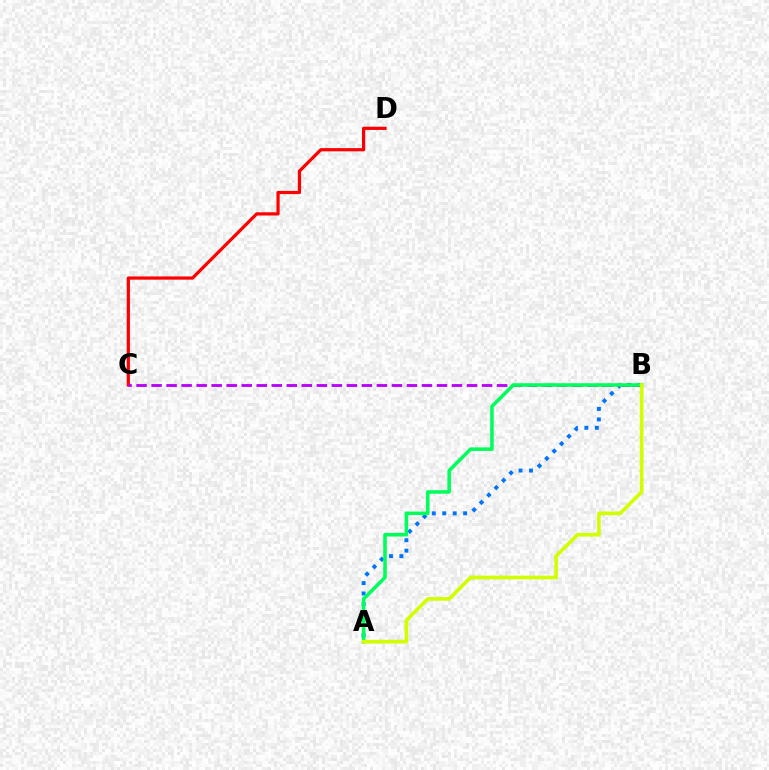{('A', 'B'): [{'color': '#0074ff', 'line_style': 'dotted', 'thickness': 2.84}, {'color': '#00ff5c', 'line_style': 'solid', 'thickness': 2.57}, {'color': '#d1ff00', 'line_style': 'solid', 'thickness': 2.64}], ('C', 'D'): [{'color': '#ff0000', 'line_style': 'solid', 'thickness': 2.32}], ('B', 'C'): [{'color': '#b900ff', 'line_style': 'dashed', 'thickness': 2.04}]}